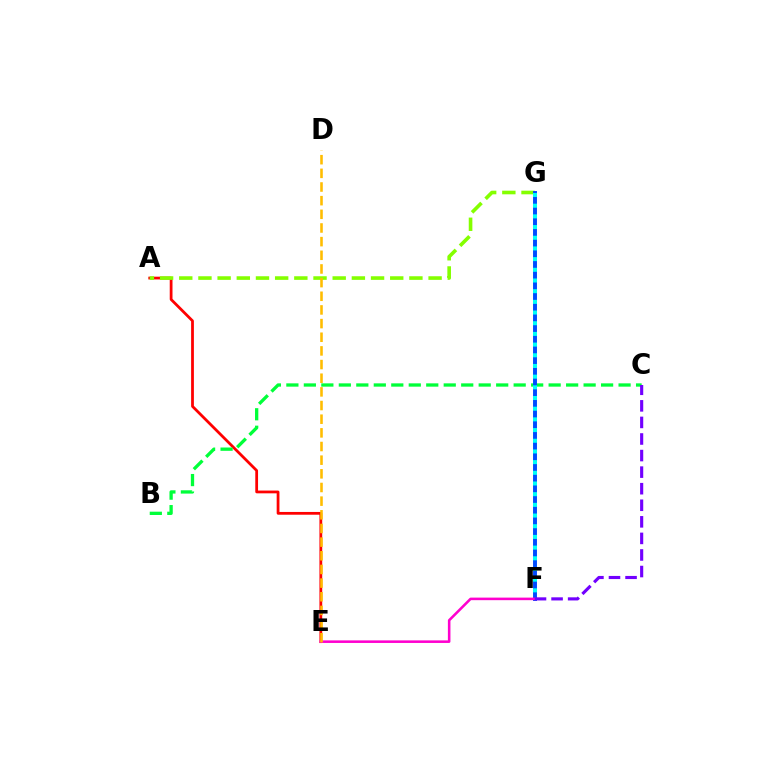{('A', 'E'): [{'color': '#ff0000', 'line_style': 'solid', 'thickness': 1.99}], ('A', 'G'): [{'color': '#84ff00', 'line_style': 'dashed', 'thickness': 2.61}], ('B', 'C'): [{'color': '#00ff39', 'line_style': 'dashed', 'thickness': 2.38}], ('F', 'G'): [{'color': '#004bff', 'line_style': 'solid', 'thickness': 2.83}, {'color': '#00fff6', 'line_style': 'dotted', 'thickness': 2.9}], ('E', 'F'): [{'color': '#ff00cf', 'line_style': 'solid', 'thickness': 1.85}], ('D', 'E'): [{'color': '#ffbd00', 'line_style': 'dashed', 'thickness': 1.86}], ('C', 'F'): [{'color': '#7200ff', 'line_style': 'dashed', 'thickness': 2.25}]}